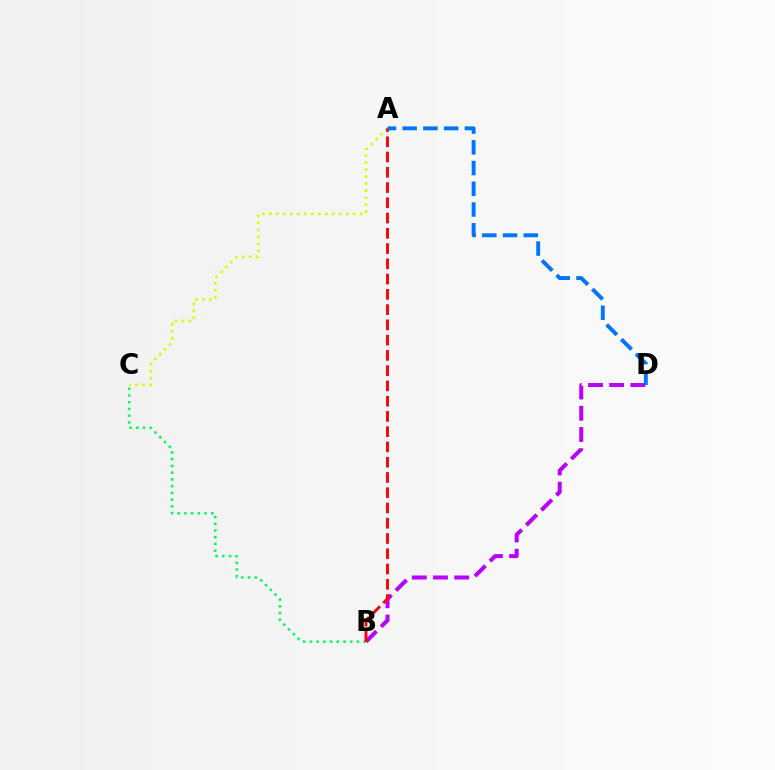{('B', 'C'): [{'color': '#00ff5c', 'line_style': 'dotted', 'thickness': 1.83}], ('B', 'D'): [{'color': '#b900ff', 'line_style': 'dashed', 'thickness': 2.88}], ('A', 'C'): [{'color': '#d1ff00', 'line_style': 'dotted', 'thickness': 1.9}], ('A', 'B'): [{'color': '#ff0000', 'line_style': 'dashed', 'thickness': 2.07}], ('A', 'D'): [{'color': '#0074ff', 'line_style': 'dashed', 'thickness': 2.82}]}